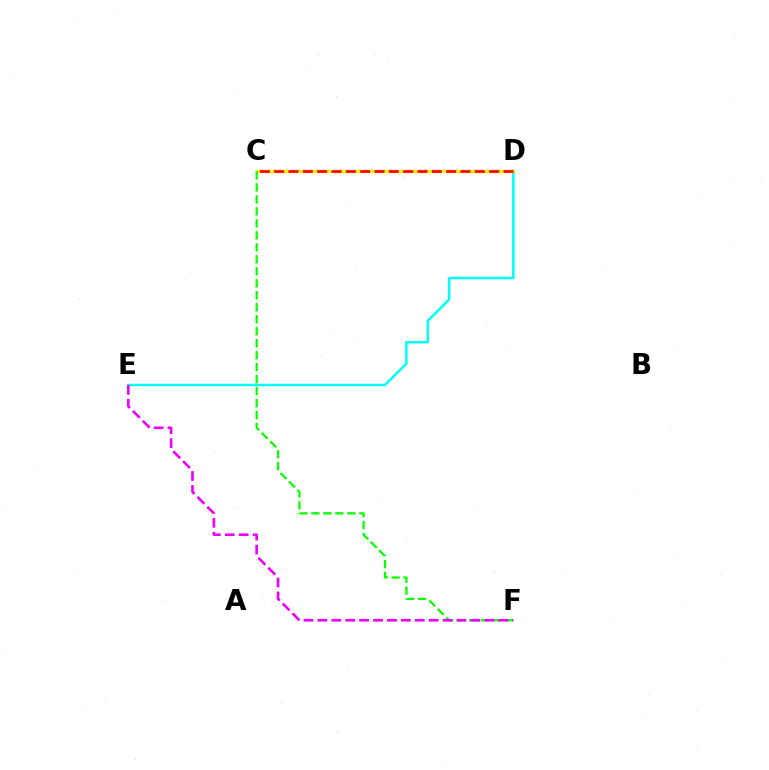{('C', 'D'): [{'color': '#0010ff', 'line_style': 'dotted', 'thickness': 1.65}, {'color': '#fcf500', 'line_style': 'solid', 'thickness': 2.41}, {'color': '#ff0000', 'line_style': 'dashed', 'thickness': 1.95}], ('D', 'E'): [{'color': '#00fff6', 'line_style': 'solid', 'thickness': 1.8}], ('C', 'F'): [{'color': '#08ff00', 'line_style': 'dashed', 'thickness': 1.63}], ('E', 'F'): [{'color': '#ee00ff', 'line_style': 'dashed', 'thickness': 1.89}]}